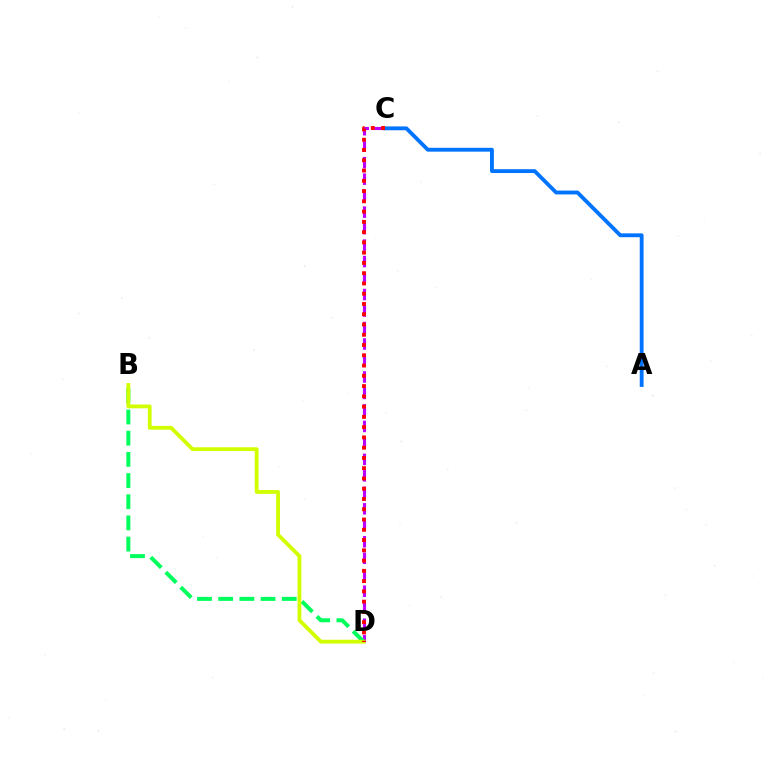{('C', 'D'): [{'color': '#b900ff', 'line_style': 'dashed', 'thickness': 2.24}, {'color': '#ff0000', 'line_style': 'dotted', 'thickness': 2.79}], ('B', 'D'): [{'color': '#00ff5c', 'line_style': 'dashed', 'thickness': 2.88}, {'color': '#d1ff00', 'line_style': 'solid', 'thickness': 2.75}], ('A', 'C'): [{'color': '#0074ff', 'line_style': 'solid', 'thickness': 2.77}]}